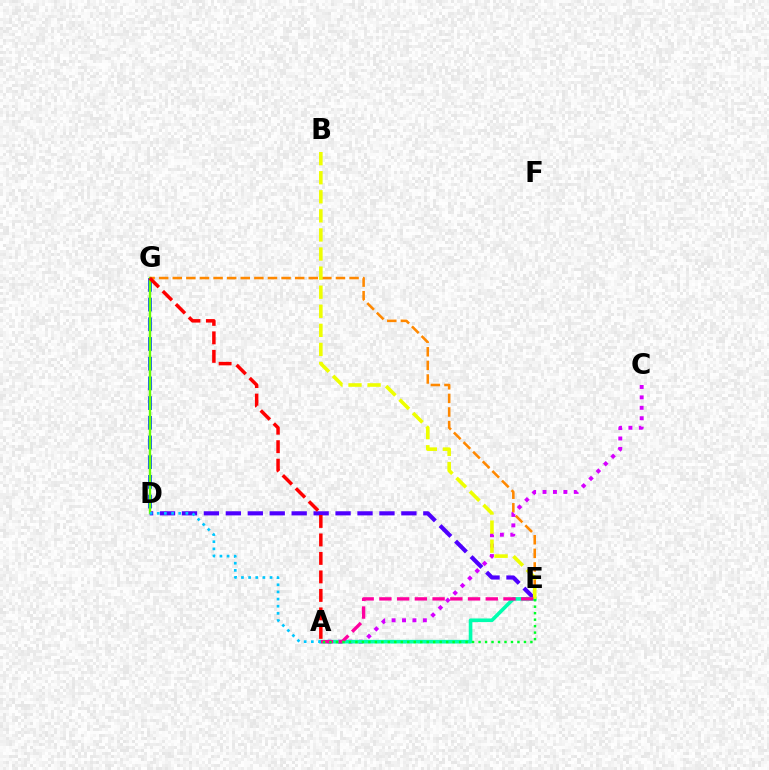{('E', 'G'): [{'color': '#ff8800', 'line_style': 'dashed', 'thickness': 1.85}], ('A', 'C'): [{'color': '#d600ff', 'line_style': 'dotted', 'thickness': 2.83}], ('D', 'G'): [{'color': '#003fff', 'line_style': 'dashed', 'thickness': 2.68}, {'color': '#66ff00', 'line_style': 'solid', 'thickness': 1.7}], ('D', 'E'): [{'color': '#4f00ff', 'line_style': 'dashed', 'thickness': 2.98}], ('A', 'E'): [{'color': '#00ffaf', 'line_style': 'solid', 'thickness': 2.61}, {'color': '#ff00a0', 'line_style': 'dashed', 'thickness': 2.41}, {'color': '#00ff27', 'line_style': 'dotted', 'thickness': 1.76}], ('B', 'E'): [{'color': '#eeff00', 'line_style': 'dashed', 'thickness': 2.59}], ('A', 'G'): [{'color': '#ff0000', 'line_style': 'dashed', 'thickness': 2.51}], ('A', 'D'): [{'color': '#00c7ff', 'line_style': 'dotted', 'thickness': 1.94}]}